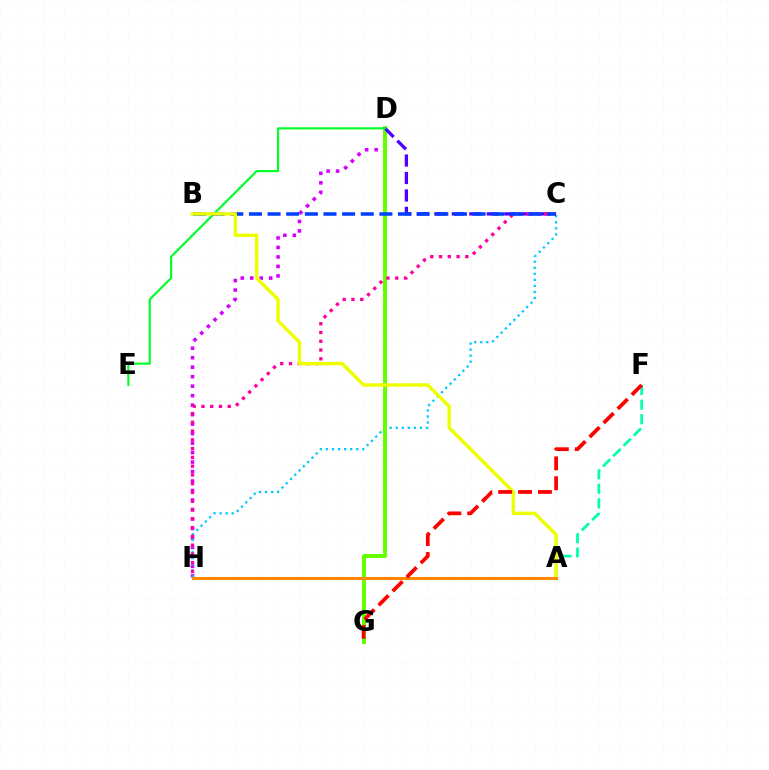{('D', 'H'): [{'color': '#d600ff', 'line_style': 'dotted', 'thickness': 2.58}], ('C', 'H'): [{'color': '#00c7ff', 'line_style': 'dotted', 'thickness': 1.64}, {'color': '#ff00a0', 'line_style': 'dotted', 'thickness': 2.38}], ('D', 'G'): [{'color': '#66ff00', 'line_style': 'solid', 'thickness': 2.87}], ('A', 'F'): [{'color': '#00ffaf', 'line_style': 'dashed', 'thickness': 1.98}], ('C', 'D'): [{'color': '#4f00ff', 'line_style': 'dashed', 'thickness': 2.37}], ('D', 'E'): [{'color': '#00ff27', 'line_style': 'solid', 'thickness': 1.53}], ('B', 'C'): [{'color': '#003fff', 'line_style': 'dashed', 'thickness': 2.53}], ('A', 'B'): [{'color': '#eeff00', 'line_style': 'solid', 'thickness': 2.47}], ('A', 'H'): [{'color': '#ff8800', 'line_style': 'solid', 'thickness': 2.2}], ('F', 'G'): [{'color': '#ff0000', 'line_style': 'dashed', 'thickness': 2.7}]}